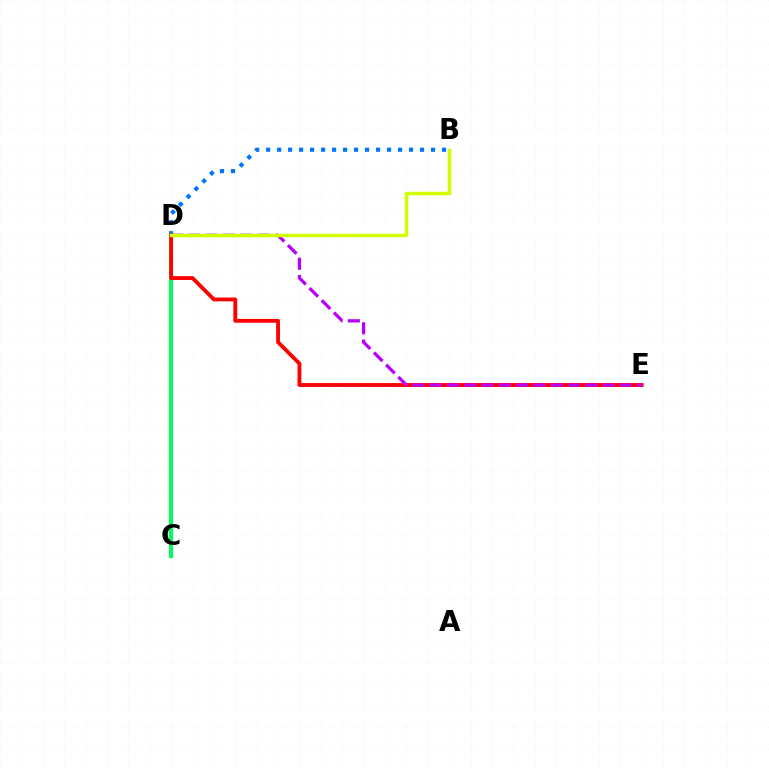{('B', 'D'): [{'color': '#0074ff', 'line_style': 'dotted', 'thickness': 2.99}, {'color': '#d1ff00', 'line_style': 'solid', 'thickness': 2.51}], ('C', 'D'): [{'color': '#00ff5c', 'line_style': 'solid', 'thickness': 2.9}], ('D', 'E'): [{'color': '#ff0000', 'line_style': 'solid', 'thickness': 2.76}, {'color': '#b900ff', 'line_style': 'dashed', 'thickness': 2.35}]}